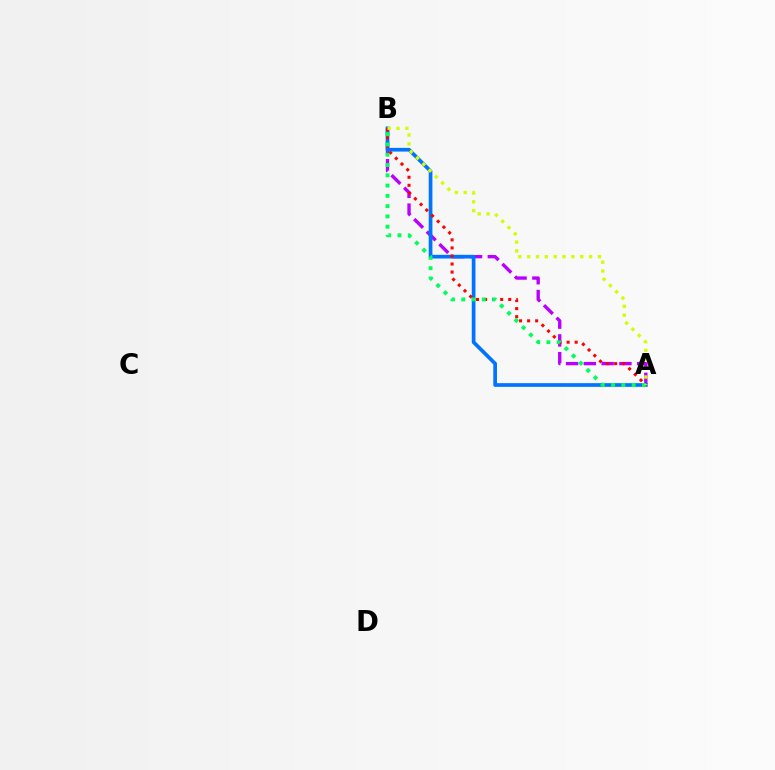{('A', 'B'): [{'color': '#b900ff', 'line_style': 'dashed', 'thickness': 2.42}, {'color': '#0074ff', 'line_style': 'solid', 'thickness': 2.66}, {'color': '#ff0000', 'line_style': 'dotted', 'thickness': 2.19}, {'color': '#00ff5c', 'line_style': 'dotted', 'thickness': 2.79}, {'color': '#d1ff00', 'line_style': 'dotted', 'thickness': 2.4}]}